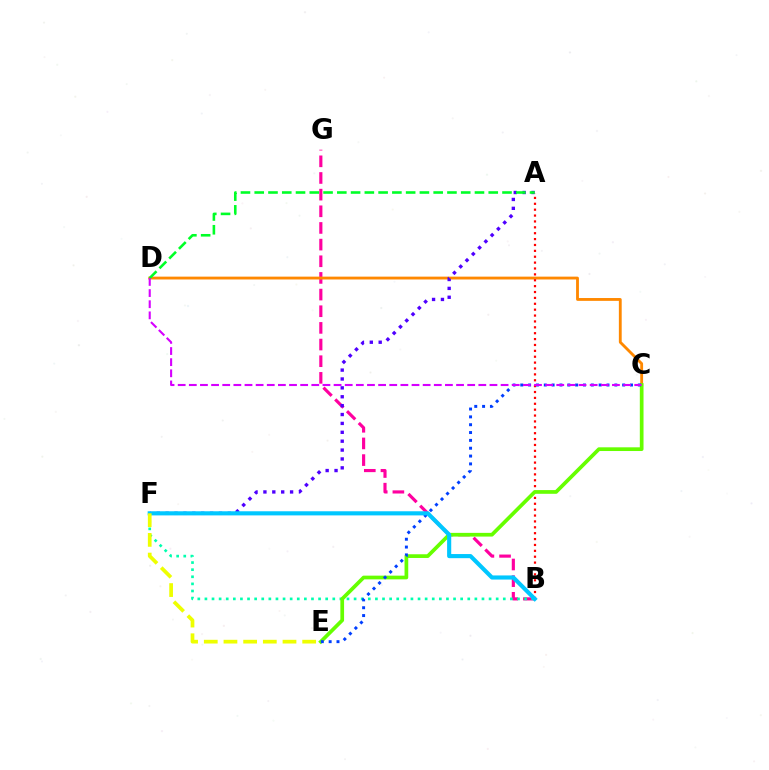{('B', 'G'): [{'color': '#ff00a0', 'line_style': 'dashed', 'thickness': 2.26}], ('C', 'D'): [{'color': '#ff8800', 'line_style': 'solid', 'thickness': 2.04}, {'color': '#d600ff', 'line_style': 'dashed', 'thickness': 1.51}], ('A', 'B'): [{'color': '#ff0000', 'line_style': 'dotted', 'thickness': 1.6}], ('B', 'F'): [{'color': '#00ffaf', 'line_style': 'dotted', 'thickness': 1.93}, {'color': '#00c7ff', 'line_style': 'solid', 'thickness': 2.97}], ('A', 'F'): [{'color': '#4f00ff', 'line_style': 'dotted', 'thickness': 2.41}], ('C', 'E'): [{'color': '#66ff00', 'line_style': 'solid', 'thickness': 2.67}, {'color': '#003fff', 'line_style': 'dotted', 'thickness': 2.13}], ('A', 'D'): [{'color': '#00ff27', 'line_style': 'dashed', 'thickness': 1.87}], ('E', 'F'): [{'color': '#eeff00', 'line_style': 'dashed', 'thickness': 2.67}]}